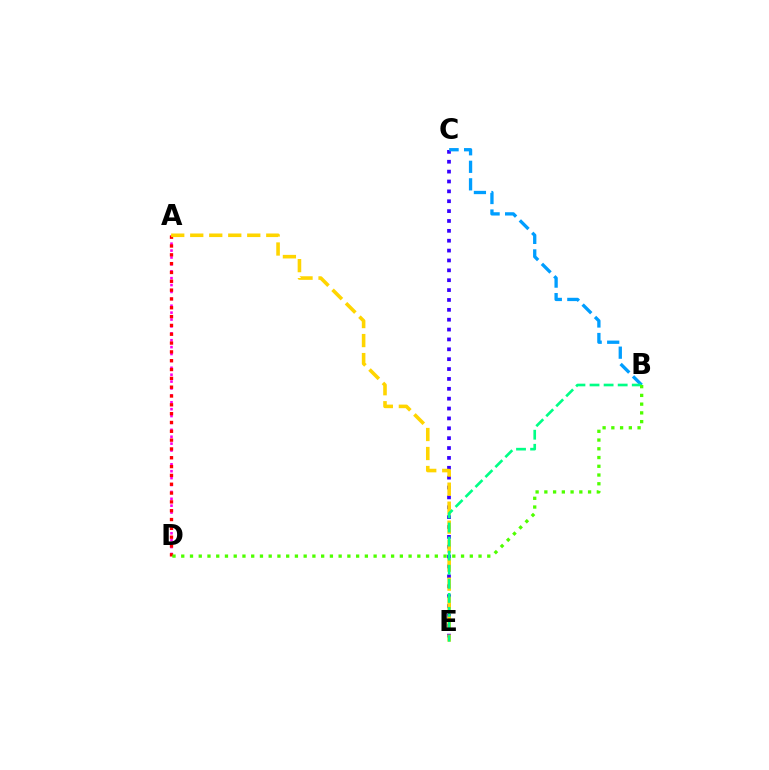{('C', 'E'): [{'color': '#3700ff', 'line_style': 'dotted', 'thickness': 2.68}], ('A', 'D'): [{'color': '#ff00ed', 'line_style': 'dotted', 'thickness': 1.87}, {'color': '#ff0000', 'line_style': 'dotted', 'thickness': 2.4}], ('B', 'C'): [{'color': '#009eff', 'line_style': 'dashed', 'thickness': 2.38}], ('A', 'E'): [{'color': '#ffd500', 'line_style': 'dashed', 'thickness': 2.58}], ('B', 'E'): [{'color': '#00ff86', 'line_style': 'dashed', 'thickness': 1.91}], ('B', 'D'): [{'color': '#4fff00', 'line_style': 'dotted', 'thickness': 2.38}]}